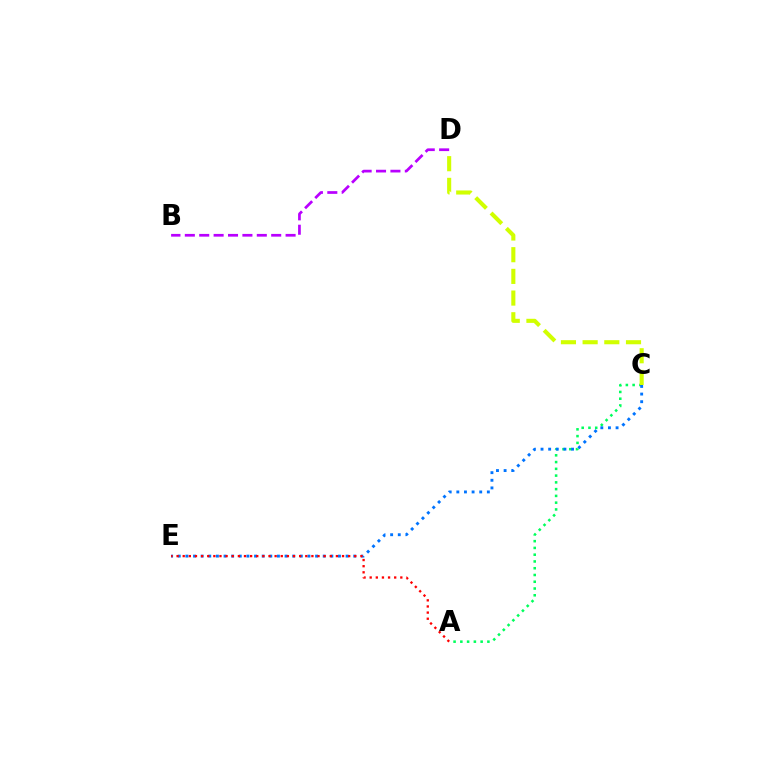{('A', 'C'): [{'color': '#00ff5c', 'line_style': 'dotted', 'thickness': 1.84}], ('C', 'E'): [{'color': '#0074ff', 'line_style': 'dotted', 'thickness': 2.07}], ('C', 'D'): [{'color': '#d1ff00', 'line_style': 'dashed', 'thickness': 2.95}], ('A', 'E'): [{'color': '#ff0000', 'line_style': 'dotted', 'thickness': 1.67}], ('B', 'D'): [{'color': '#b900ff', 'line_style': 'dashed', 'thickness': 1.96}]}